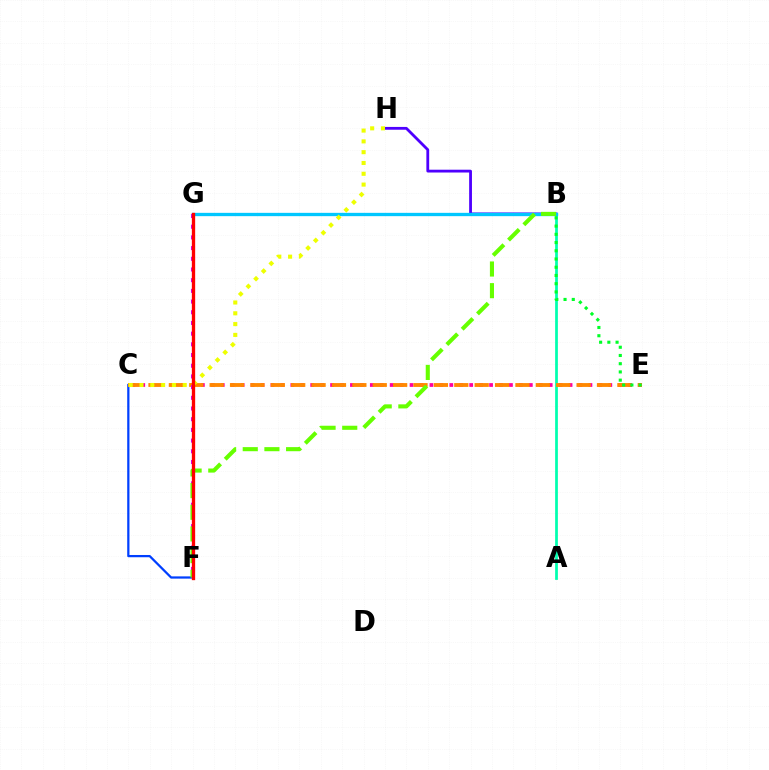{('A', 'B'): [{'color': '#00ffaf', 'line_style': 'solid', 'thickness': 1.98}], ('C', 'F'): [{'color': '#003fff', 'line_style': 'solid', 'thickness': 1.62}], ('C', 'E'): [{'color': '#ff00a0', 'line_style': 'dotted', 'thickness': 2.7}, {'color': '#ff8800', 'line_style': 'dashed', 'thickness': 2.77}], ('B', 'H'): [{'color': '#4f00ff', 'line_style': 'solid', 'thickness': 2.02}], ('F', 'G'): [{'color': '#d600ff', 'line_style': 'dotted', 'thickness': 2.91}, {'color': '#ff0000', 'line_style': 'solid', 'thickness': 2.38}], ('B', 'G'): [{'color': '#00c7ff', 'line_style': 'solid', 'thickness': 2.39}], ('B', 'F'): [{'color': '#66ff00', 'line_style': 'dashed', 'thickness': 2.94}], ('C', 'H'): [{'color': '#eeff00', 'line_style': 'dotted', 'thickness': 2.93}], ('B', 'E'): [{'color': '#00ff27', 'line_style': 'dotted', 'thickness': 2.24}]}